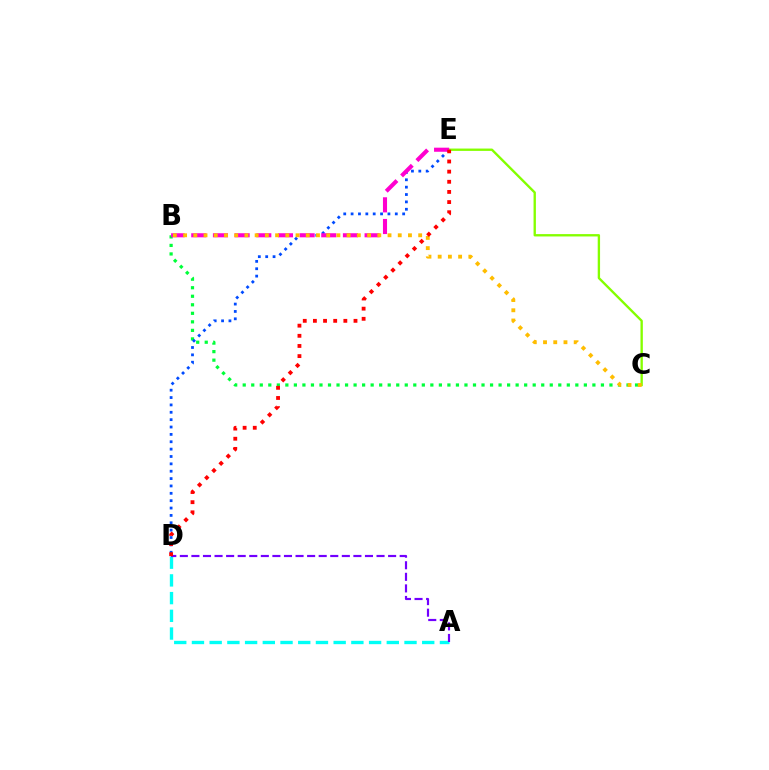{('B', 'C'): [{'color': '#00ff39', 'line_style': 'dotted', 'thickness': 2.32}, {'color': '#ffbd00', 'line_style': 'dotted', 'thickness': 2.78}], ('A', 'D'): [{'color': '#00fff6', 'line_style': 'dashed', 'thickness': 2.41}, {'color': '#7200ff', 'line_style': 'dashed', 'thickness': 1.57}], ('D', 'E'): [{'color': '#004bff', 'line_style': 'dotted', 'thickness': 2.0}, {'color': '#ff0000', 'line_style': 'dotted', 'thickness': 2.76}], ('C', 'E'): [{'color': '#84ff00', 'line_style': 'solid', 'thickness': 1.69}], ('B', 'E'): [{'color': '#ff00cf', 'line_style': 'dashed', 'thickness': 2.94}]}